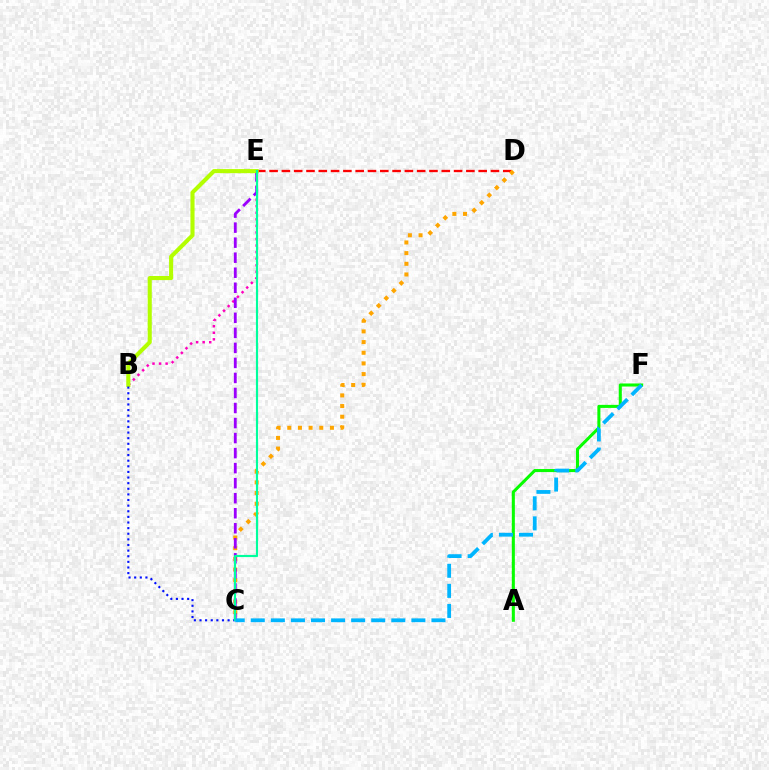{('B', 'E'): [{'color': '#ff00bd', 'line_style': 'dotted', 'thickness': 1.78}, {'color': '#b3ff00', 'line_style': 'solid', 'thickness': 2.95}], ('A', 'F'): [{'color': '#08ff00', 'line_style': 'solid', 'thickness': 2.2}], ('D', 'E'): [{'color': '#ff0000', 'line_style': 'dashed', 'thickness': 1.67}], ('C', 'D'): [{'color': '#ffa500', 'line_style': 'dotted', 'thickness': 2.9}], ('C', 'E'): [{'color': '#9b00ff', 'line_style': 'dashed', 'thickness': 2.04}, {'color': '#00ff9d', 'line_style': 'solid', 'thickness': 1.56}], ('B', 'C'): [{'color': '#0010ff', 'line_style': 'dotted', 'thickness': 1.53}], ('C', 'F'): [{'color': '#00b5ff', 'line_style': 'dashed', 'thickness': 2.73}]}